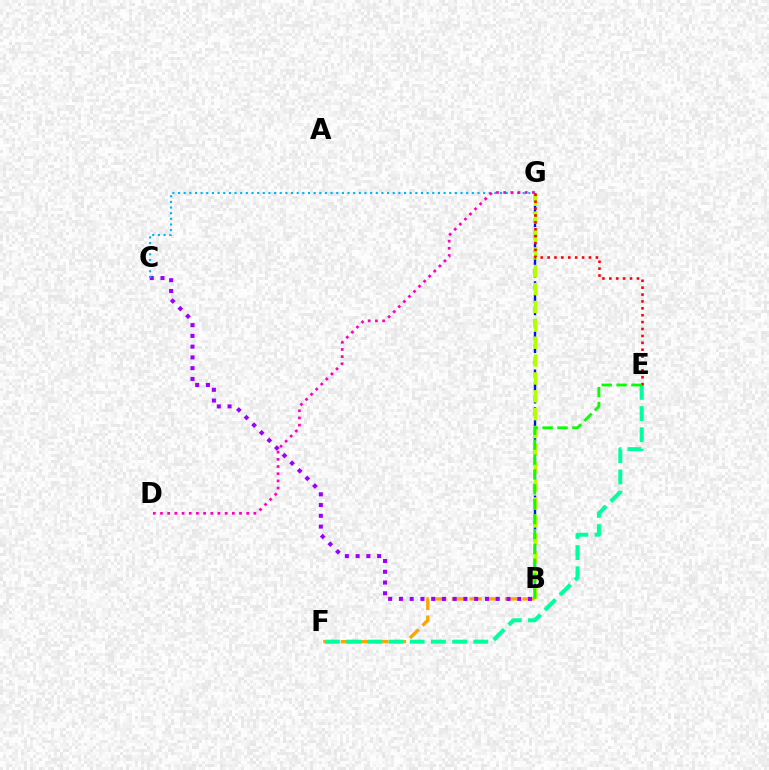{('B', 'G'): [{'color': '#0010ff', 'line_style': 'dashed', 'thickness': 1.71}, {'color': '#b3ff00', 'line_style': 'dashed', 'thickness': 2.43}], ('B', 'F'): [{'color': '#ffa500', 'line_style': 'dashed', 'thickness': 2.4}], ('B', 'C'): [{'color': '#9b00ff', 'line_style': 'dotted', 'thickness': 2.92}], ('E', 'F'): [{'color': '#00ff9d', 'line_style': 'dashed', 'thickness': 2.88}], ('C', 'G'): [{'color': '#00b5ff', 'line_style': 'dotted', 'thickness': 1.53}], ('E', 'G'): [{'color': '#ff0000', 'line_style': 'dotted', 'thickness': 1.87}], ('D', 'G'): [{'color': '#ff00bd', 'line_style': 'dotted', 'thickness': 1.95}], ('B', 'E'): [{'color': '#08ff00', 'line_style': 'dashed', 'thickness': 2.02}]}